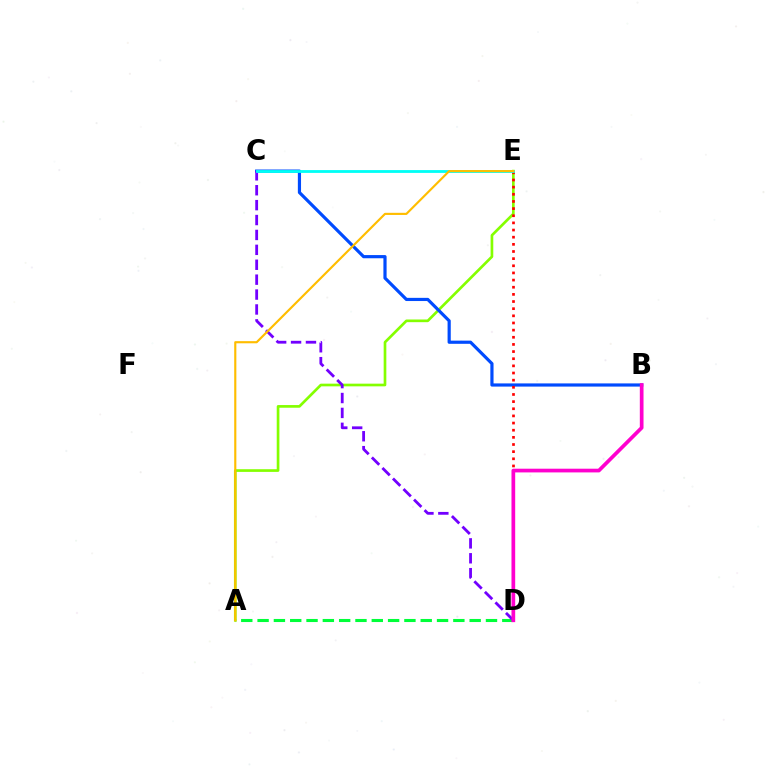{('A', 'D'): [{'color': '#00ff39', 'line_style': 'dashed', 'thickness': 2.22}], ('A', 'E'): [{'color': '#84ff00', 'line_style': 'solid', 'thickness': 1.93}, {'color': '#ffbd00', 'line_style': 'solid', 'thickness': 1.54}], ('B', 'C'): [{'color': '#004bff', 'line_style': 'solid', 'thickness': 2.29}], ('C', 'D'): [{'color': '#7200ff', 'line_style': 'dashed', 'thickness': 2.02}], ('D', 'E'): [{'color': '#ff0000', 'line_style': 'dotted', 'thickness': 1.94}], ('C', 'E'): [{'color': '#00fff6', 'line_style': 'solid', 'thickness': 2.03}], ('B', 'D'): [{'color': '#ff00cf', 'line_style': 'solid', 'thickness': 2.67}]}